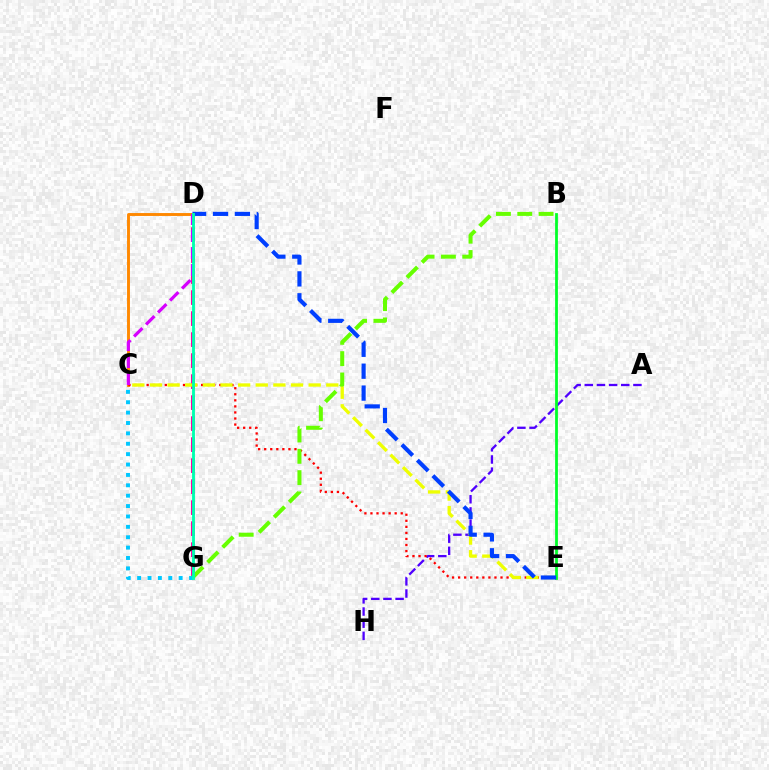{('D', 'G'): [{'color': '#ff00a0', 'line_style': 'dashed', 'thickness': 2.85}, {'color': '#00ffaf', 'line_style': 'solid', 'thickness': 2.06}], ('A', 'H'): [{'color': '#4f00ff', 'line_style': 'dashed', 'thickness': 1.65}], ('C', 'D'): [{'color': '#ff8800', 'line_style': 'solid', 'thickness': 2.09}, {'color': '#d600ff', 'line_style': 'dashed', 'thickness': 2.3}], ('C', 'E'): [{'color': '#ff0000', 'line_style': 'dotted', 'thickness': 1.65}, {'color': '#eeff00', 'line_style': 'dashed', 'thickness': 2.4}], ('B', 'G'): [{'color': '#66ff00', 'line_style': 'dashed', 'thickness': 2.9}], ('C', 'G'): [{'color': '#00c7ff', 'line_style': 'dotted', 'thickness': 2.82}], ('B', 'E'): [{'color': '#00ff27', 'line_style': 'solid', 'thickness': 2.0}], ('D', 'E'): [{'color': '#003fff', 'line_style': 'dashed', 'thickness': 2.98}]}